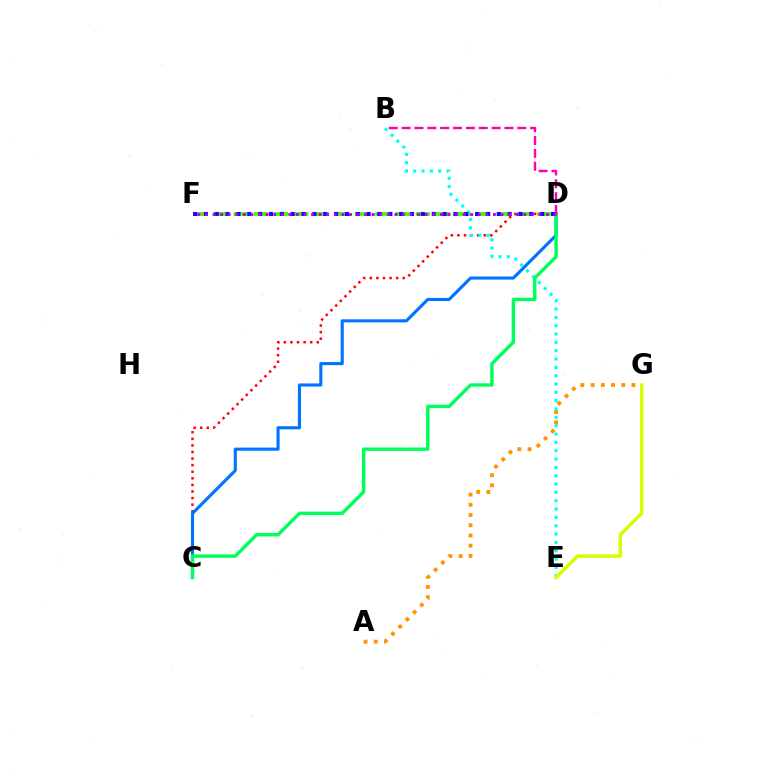{('C', 'D'): [{'color': '#ff0000', 'line_style': 'dotted', 'thickness': 1.79}, {'color': '#0074ff', 'line_style': 'solid', 'thickness': 2.24}, {'color': '#00ff5c', 'line_style': 'solid', 'thickness': 2.46}], ('D', 'F'): [{'color': '#3dff00', 'line_style': 'dashed', 'thickness': 2.75}, {'color': '#2500ff', 'line_style': 'dotted', 'thickness': 2.95}, {'color': '#b900ff', 'line_style': 'dotted', 'thickness': 2.06}], ('A', 'G'): [{'color': '#ff9400', 'line_style': 'dotted', 'thickness': 2.78}], ('B', 'E'): [{'color': '#00fff6', 'line_style': 'dotted', 'thickness': 2.26}], ('B', 'D'): [{'color': '#ff00ac', 'line_style': 'dashed', 'thickness': 1.75}], ('E', 'G'): [{'color': '#d1ff00', 'line_style': 'solid', 'thickness': 2.5}]}